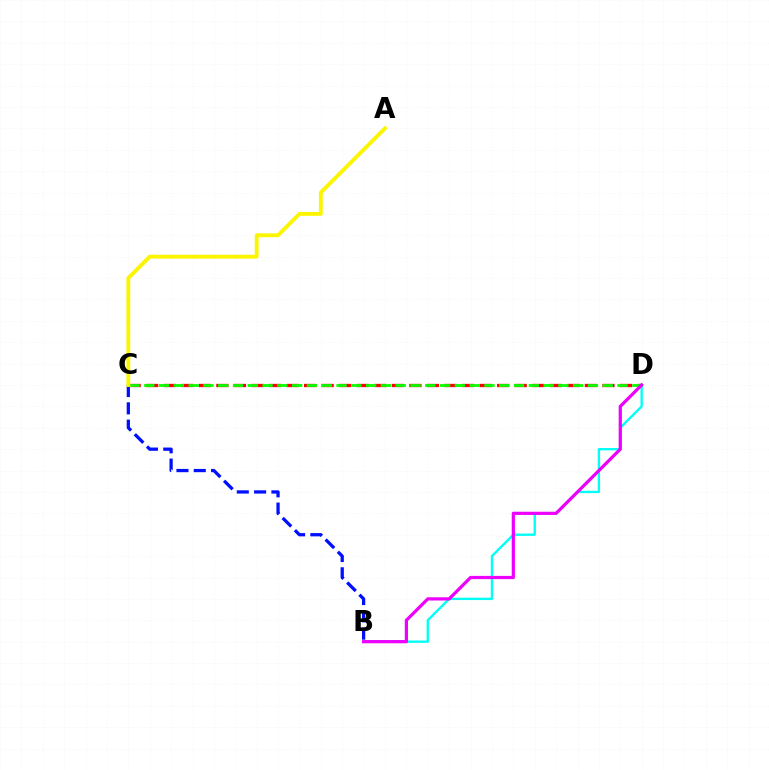{('C', 'D'): [{'color': '#ff0000', 'line_style': 'dashed', 'thickness': 2.38}, {'color': '#08ff00', 'line_style': 'dashed', 'thickness': 2.01}], ('B', 'D'): [{'color': '#00fff6', 'line_style': 'solid', 'thickness': 1.7}, {'color': '#ee00ff', 'line_style': 'solid', 'thickness': 2.32}], ('B', 'C'): [{'color': '#0010ff', 'line_style': 'dashed', 'thickness': 2.35}], ('A', 'C'): [{'color': '#fcf500', 'line_style': 'solid', 'thickness': 2.78}]}